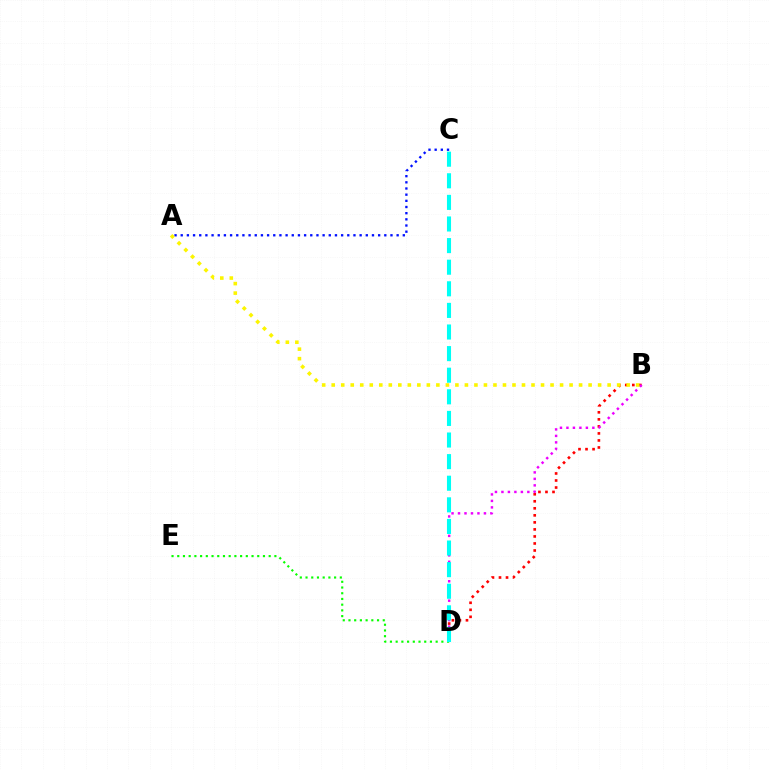{('B', 'D'): [{'color': '#ff0000', 'line_style': 'dotted', 'thickness': 1.91}, {'color': '#ee00ff', 'line_style': 'dotted', 'thickness': 1.76}], ('D', 'E'): [{'color': '#08ff00', 'line_style': 'dotted', 'thickness': 1.55}], ('C', 'D'): [{'color': '#00fff6', 'line_style': 'dashed', 'thickness': 2.93}], ('A', 'C'): [{'color': '#0010ff', 'line_style': 'dotted', 'thickness': 1.68}], ('A', 'B'): [{'color': '#fcf500', 'line_style': 'dotted', 'thickness': 2.59}]}